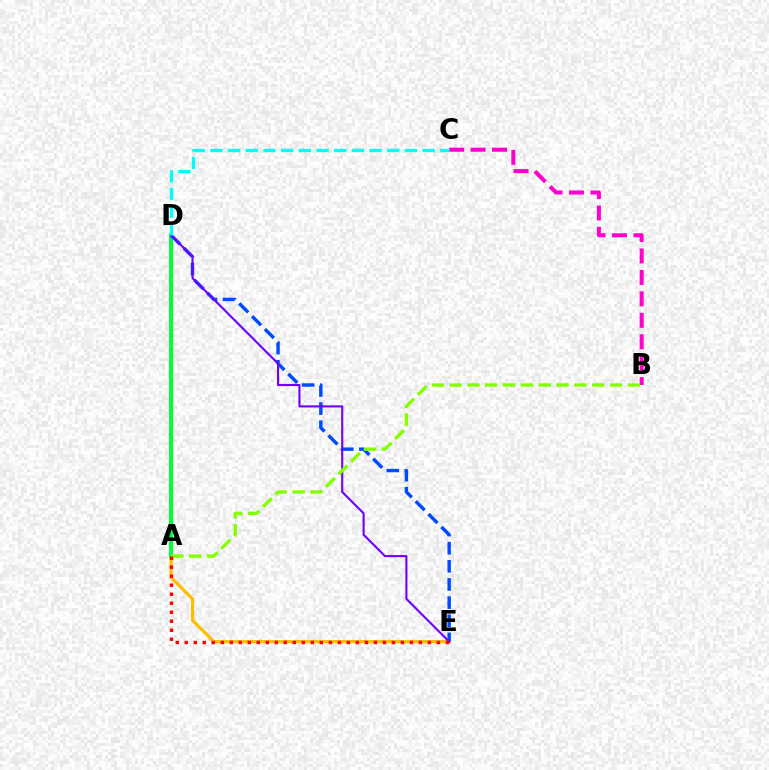{('A', 'E'): [{'color': '#ffbd00', 'line_style': 'solid', 'thickness': 2.29}, {'color': '#ff0000', 'line_style': 'dotted', 'thickness': 2.45}], ('A', 'D'): [{'color': '#00ff39', 'line_style': 'solid', 'thickness': 2.9}], ('D', 'E'): [{'color': '#004bff', 'line_style': 'dashed', 'thickness': 2.47}, {'color': '#7200ff', 'line_style': 'solid', 'thickness': 1.52}], ('B', 'C'): [{'color': '#ff00cf', 'line_style': 'dashed', 'thickness': 2.91}], ('A', 'B'): [{'color': '#84ff00', 'line_style': 'dashed', 'thickness': 2.42}], ('C', 'D'): [{'color': '#00fff6', 'line_style': 'dashed', 'thickness': 2.4}]}